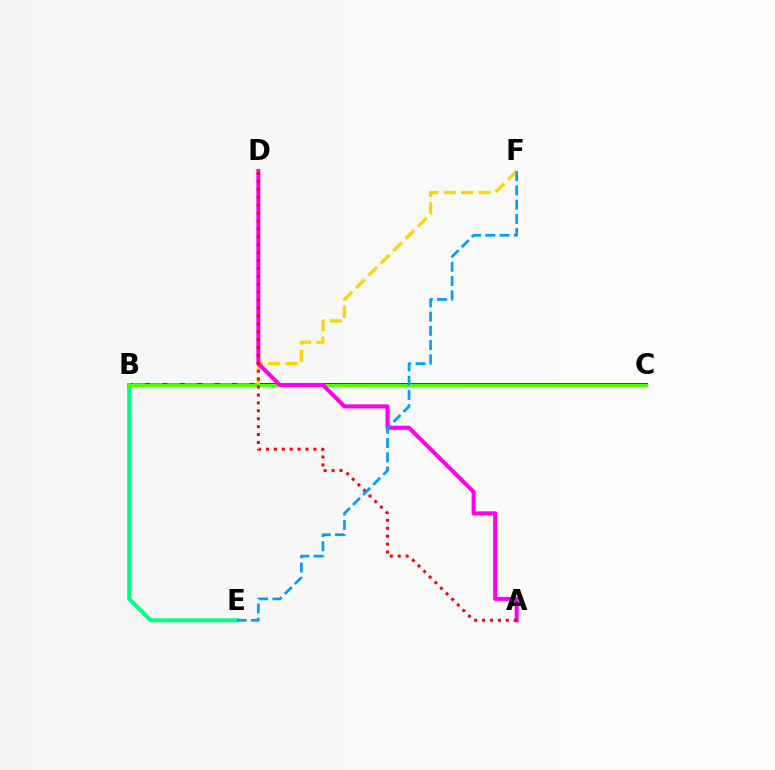{('B', 'C'): [{'color': '#3700ff', 'line_style': 'solid', 'thickness': 2.8}, {'color': '#4fff00', 'line_style': 'solid', 'thickness': 2.31}], ('B', 'F'): [{'color': '#ffd500', 'line_style': 'dashed', 'thickness': 2.37}], ('B', 'E'): [{'color': '#00ff86', 'line_style': 'solid', 'thickness': 2.87}], ('A', 'D'): [{'color': '#ff00ed', 'line_style': 'solid', 'thickness': 2.88}, {'color': '#ff0000', 'line_style': 'dotted', 'thickness': 2.15}], ('E', 'F'): [{'color': '#009eff', 'line_style': 'dashed', 'thickness': 1.94}]}